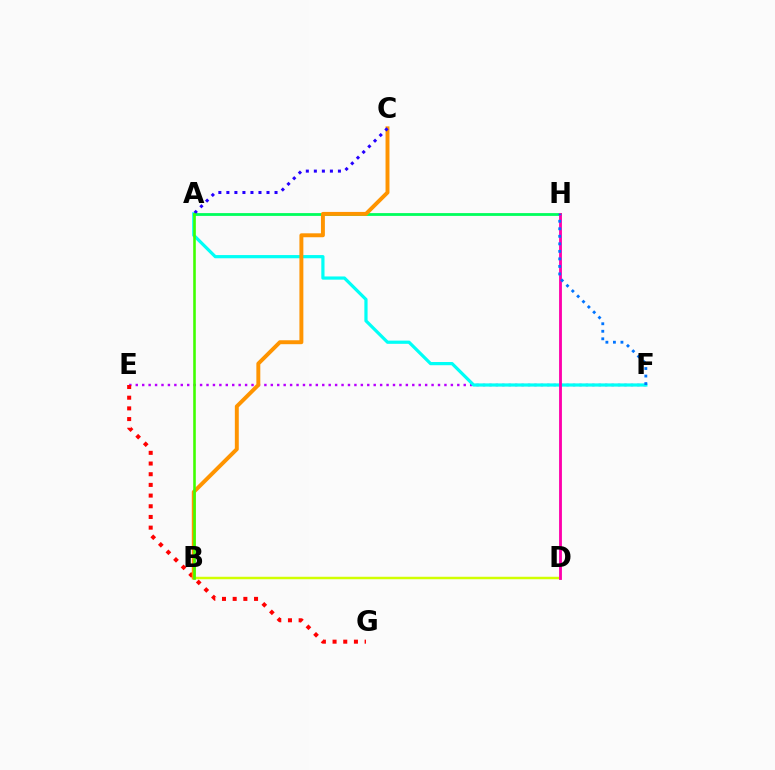{('E', 'F'): [{'color': '#b900ff', 'line_style': 'dotted', 'thickness': 1.75}], ('B', 'D'): [{'color': '#d1ff00', 'line_style': 'solid', 'thickness': 1.77}], ('A', 'F'): [{'color': '#00fff6', 'line_style': 'solid', 'thickness': 2.31}], ('A', 'H'): [{'color': '#00ff5c', 'line_style': 'solid', 'thickness': 2.02}], ('D', 'H'): [{'color': '#ff00ac', 'line_style': 'solid', 'thickness': 2.05}], ('E', 'G'): [{'color': '#ff0000', 'line_style': 'dotted', 'thickness': 2.9}], ('B', 'C'): [{'color': '#ff9400', 'line_style': 'solid', 'thickness': 2.83}], ('F', 'H'): [{'color': '#0074ff', 'line_style': 'dotted', 'thickness': 2.04}], ('A', 'C'): [{'color': '#2500ff', 'line_style': 'dotted', 'thickness': 2.18}], ('A', 'B'): [{'color': '#3dff00', 'line_style': 'solid', 'thickness': 1.86}]}